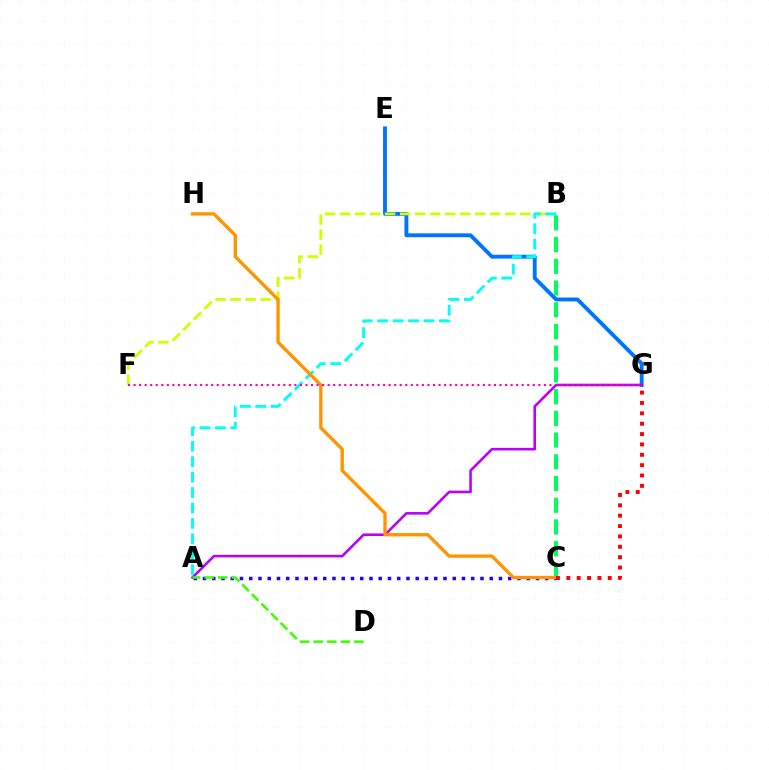{('A', 'C'): [{'color': '#2500ff', 'line_style': 'dotted', 'thickness': 2.51}], ('E', 'G'): [{'color': '#0074ff', 'line_style': 'solid', 'thickness': 2.79}], ('B', 'F'): [{'color': '#d1ff00', 'line_style': 'dashed', 'thickness': 2.04}], ('B', 'C'): [{'color': '#00ff5c', 'line_style': 'dashed', 'thickness': 2.95}], ('A', 'G'): [{'color': '#b900ff', 'line_style': 'solid', 'thickness': 1.87}], ('A', 'B'): [{'color': '#00fff6', 'line_style': 'dashed', 'thickness': 2.1}], ('A', 'D'): [{'color': '#3dff00', 'line_style': 'dashed', 'thickness': 1.84}], ('C', 'H'): [{'color': '#ff9400', 'line_style': 'solid', 'thickness': 2.41}], ('F', 'G'): [{'color': '#ff00ac', 'line_style': 'dotted', 'thickness': 1.51}], ('C', 'G'): [{'color': '#ff0000', 'line_style': 'dotted', 'thickness': 2.82}]}